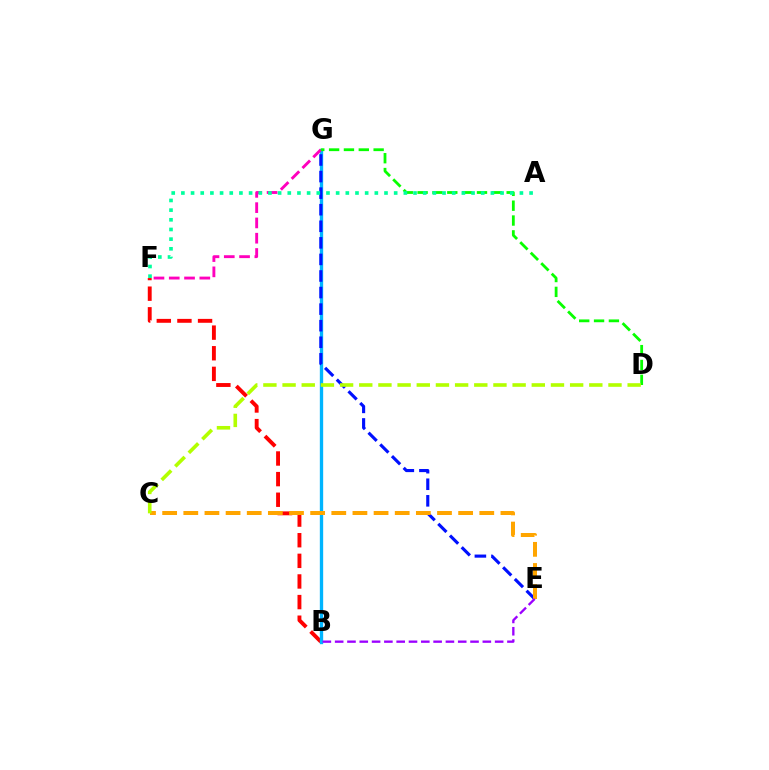{('B', 'F'): [{'color': '#ff0000', 'line_style': 'dashed', 'thickness': 2.8}], ('B', 'G'): [{'color': '#00b5ff', 'line_style': 'solid', 'thickness': 2.4}], ('E', 'G'): [{'color': '#0010ff', 'line_style': 'dashed', 'thickness': 2.25}], ('C', 'E'): [{'color': '#ffa500', 'line_style': 'dashed', 'thickness': 2.87}], ('F', 'G'): [{'color': '#ff00bd', 'line_style': 'dashed', 'thickness': 2.08}], ('D', 'G'): [{'color': '#08ff00', 'line_style': 'dashed', 'thickness': 2.02}], ('B', 'E'): [{'color': '#9b00ff', 'line_style': 'dashed', 'thickness': 1.67}], ('A', 'F'): [{'color': '#00ff9d', 'line_style': 'dotted', 'thickness': 2.63}], ('C', 'D'): [{'color': '#b3ff00', 'line_style': 'dashed', 'thickness': 2.6}]}